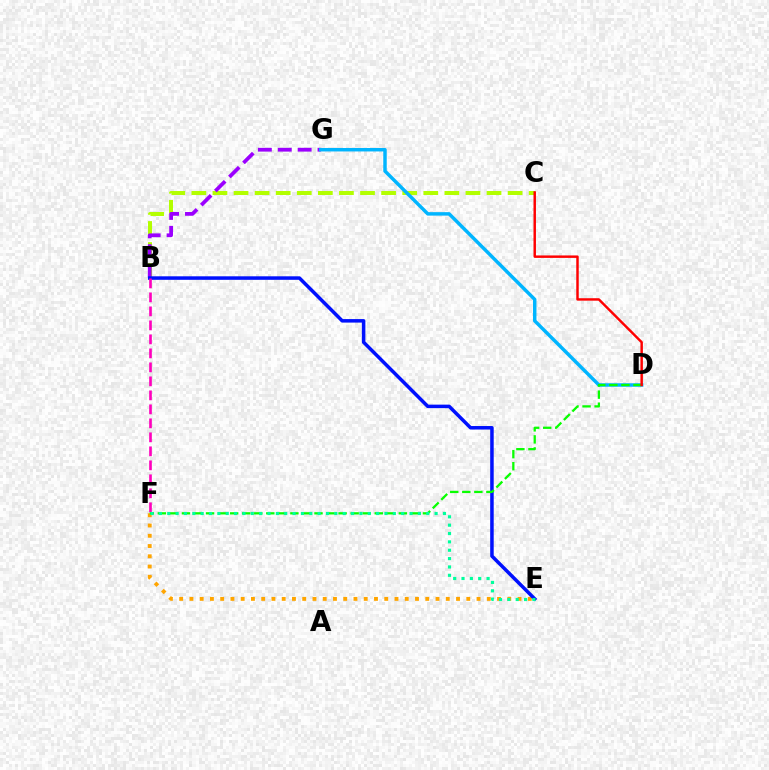{('E', 'F'): [{'color': '#ffa500', 'line_style': 'dotted', 'thickness': 2.79}, {'color': '#00ff9d', 'line_style': 'dotted', 'thickness': 2.27}], ('B', 'C'): [{'color': '#b3ff00', 'line_style': 'dashed', 'thickness': 2.86}], ('B', 'G'): [{'color': '#9b00ff', 'line_style': 'dashed', 'thickness': 2.7}], ('D', 'G'): [{'color': '#00b5ff', 'line_style': 'solid', 'thickness': 2.49}], ('B', 'E'): [{'color': '#0010ff', 'line_style': 'solid', 'thickness': 2.53}], ('B', 'F'): [{'color': '#ff00bd', 'line_style': 'dashed', 'thickness': 1.9}], ('D', 'F'): [{'color': '#08ff00', 'line_style': 'dashed', 'thickness': 1.64}], ('C', 'D'): [{'color': '#ff0000', 'line_style': 'solid', 'thickness': 1.77}]}